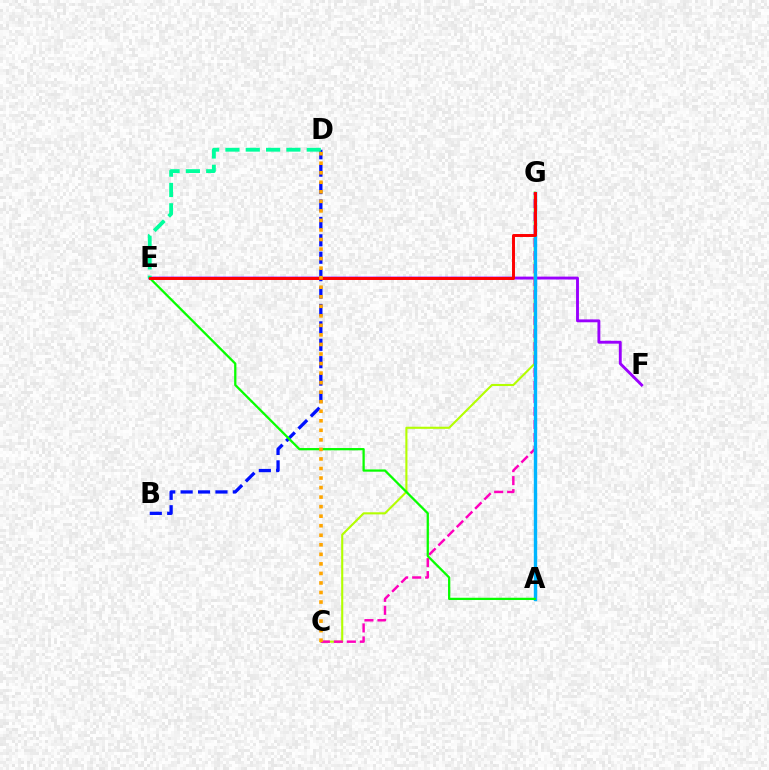{('E', 'F'): [{'color': '#9b00ff', 'line_style': 'solid', 'thickness': 2.08}], ('C', 'G'): [{'color': '#b3ff00', 'line_style': 'solid', 'thickness': 1.51}, {'color': '#ff00bd', 'line_style': 'dashed', 'thickness': 1.77}], ('B', 'D'): [{'color': '#0010ff', 'line_style': 'dashed', 'thickness': 2.37}], ('A', 'G'): [{'color': '#00b5ff', 'line_style': 'solid', 'thickness': 2.43}], ('D', 'E'): [{'color': '#00ff9d', 'line_style': 'dashed', 'thickness': 2.76}], ('A', 'E'): [{'color': '#08ff00', 'line_style': 'solid', 'thickness': 1.63}], ('E', 'G'): [{'color': '#ff0000', 'line_style': 'solid', 'thickness': 2.13}], ('C', 'D'): [{'color': '#ffa500', 'line_style': 'dotted', 'thickness': 2.59}]}